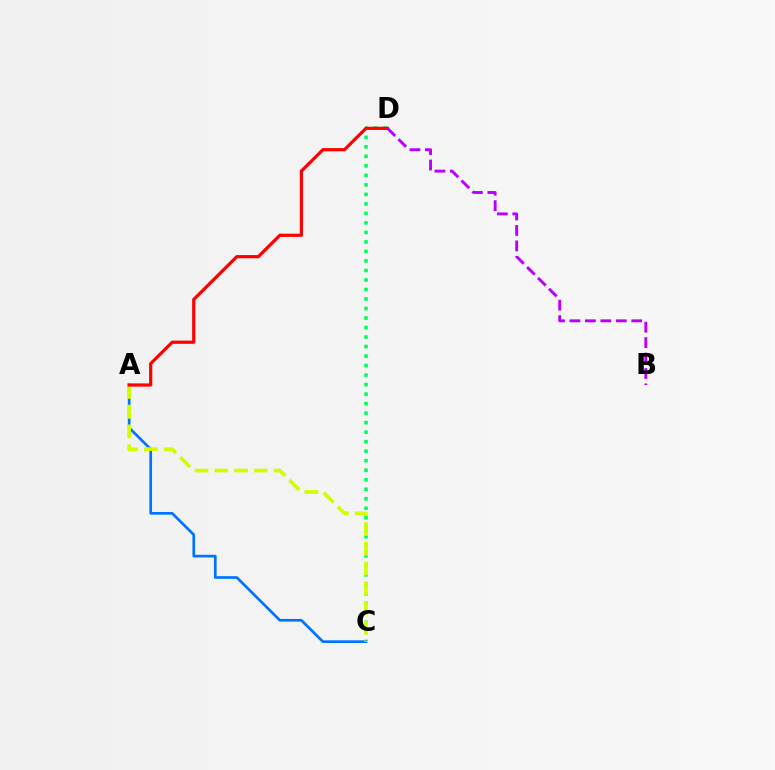{('C', 'D'): [{'color': '#00ff5c', 'line_style': 'dotted', 'thickness': 2.58}], ('A', 'C'): [{'color': '#0074ff', 'line_style': 'solid', 'thickness': 1.94}, {'color': '#d1ff00', 'line_style': 'dashed', 'thickness': 2.69}], ('A', 'D'): [{'color': '#ff0000', 'line_style': 'solid', 'thickness': 2.31}], ('B', 'D'): [{'color': '#b900ff', 'line_style': 'dashed', 'thickness': 2.1}]}